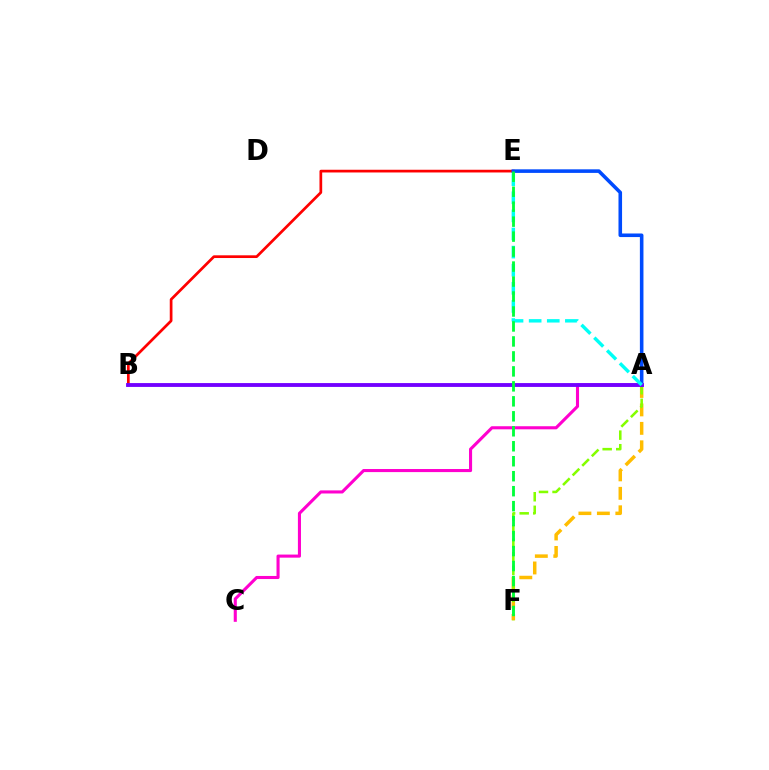{('A', 'F'): [{'color': '#ffbd00', 'line_style': 'dashed', 'thickness': 2.51}, {'color': '#84ff00', 'line_style': 'dashed', 'thickness': 1.84}], ('A', 'C'): [{'color': '#ff00cf', 'line_style': 'solid', 'thickness': 2.22}], ('B', 'E'): [{'color': '#ff0000', 'line_style': 'solid', 'thickness': 1.96}], ('A', 'E'): [{'color': '#004bff', 'line_style': 'solid', 'thickness': 2.58}, {'color': '#00fff6', 'line_style': 'dashed', 'thickness': 2.46}], ('A', 'B'): [{'color': '#7200ff', 'line_style': 'solid', 'thickness': 2.77}], ('E', 'F'): [{'color': '#00ff39', 'line_style': 'dashed', 'thickness': 2.03}]}